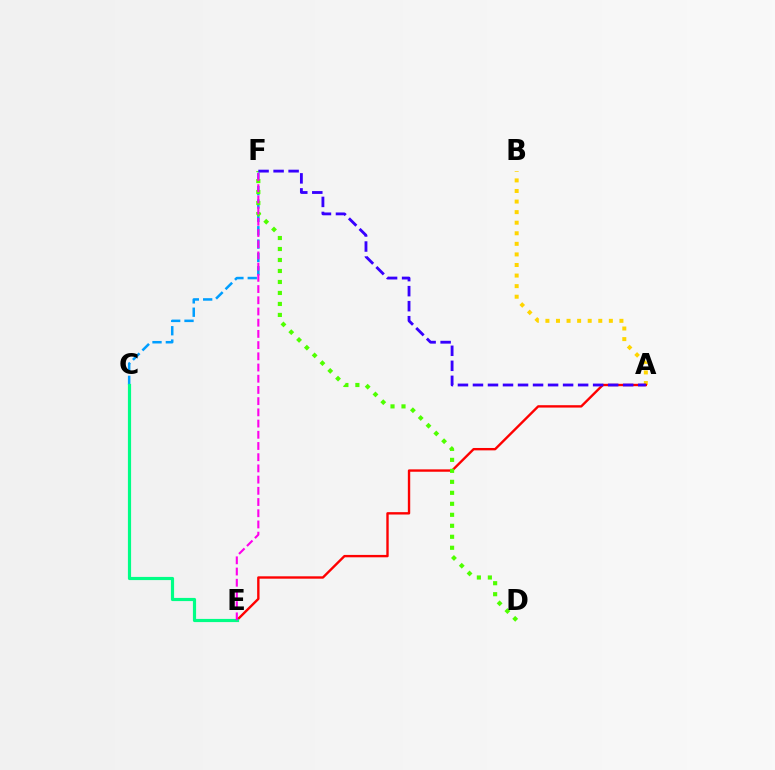{('C', 'F'): [{'color': '#009eff', 'line_style': 'dashed', 'thickness': 1.81}], ('A', 'B'): [{'color': '#ffd500', 'line_style': 'dotted', 'thickness': 2.87}], ('A', 'E'): [{'color': '#ff0000', 'line_style': 'solid', 'thickness': 1.71}], ('D', 'F'): [{'color': '#4fff00', 'line_style': 'dotted', 'thickness': 2.99}], ('C', 'E'): [{'color': '#00ff86', 'line_style': 'solid', 'thickness': 2.29}], ('A', 'F'): [{'color': '#3700ff', 'line_style': 'dashed', 'thickness': 2.04}], ('E', 'F'): [{'color': '#ff00ed', 'line_style': 'dashed', 'thickness': 1.52}]}